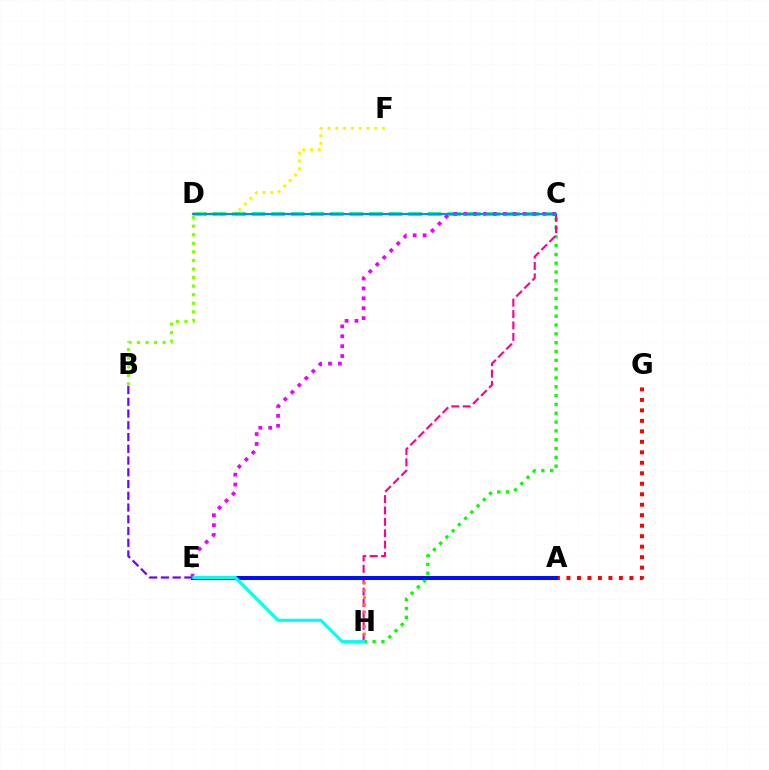{('A', 'G'): [{'color': '#ff0000', 'line_style': 'dotted', 'thickness': 2.85}], ('C', 'D'): [{'color': '#00ff74', 'line_style': 'dashed', 'thickness': 2.66}, {'color': '#008cff', 'line_style': 'solid', 'thickness': 1.56}], ('C', 'H'): [{'color': '#08ff00', 'line_style': 'dotted', 'thickness': 2.4}, {'color': '#ff0094', 'line_style': 'dashed', 'thickness': 1.55}], ('C', 'E'): [{'color': '#ee00ff', 'line_style': 'dotted', 'thickness': 2.69}], ('E', 'H'): [{'color': '#ff7c00', 'line_style': 'dotted', 'thickness': 1.97}, {'color': '#00fff6', 'line_style': 'solid', 'thickness': 2.29}], ('A', 'E'): [{'color': '#0010ff', 'line_style': 'solid', 'thickness': 2.87}], ('B', 'D'): [{'color': '#84ff00', 'line_style': 'dotted', 'thickness': 2.33}], ('D', 'F'): [{'color': '#fcf500', 'line_style': 'dotted', 'thickness': 2.11}], ('B', 'E'): [{'color': '#7200ff', 'line_style': 'dashed', 'thickness': 1.6}]}